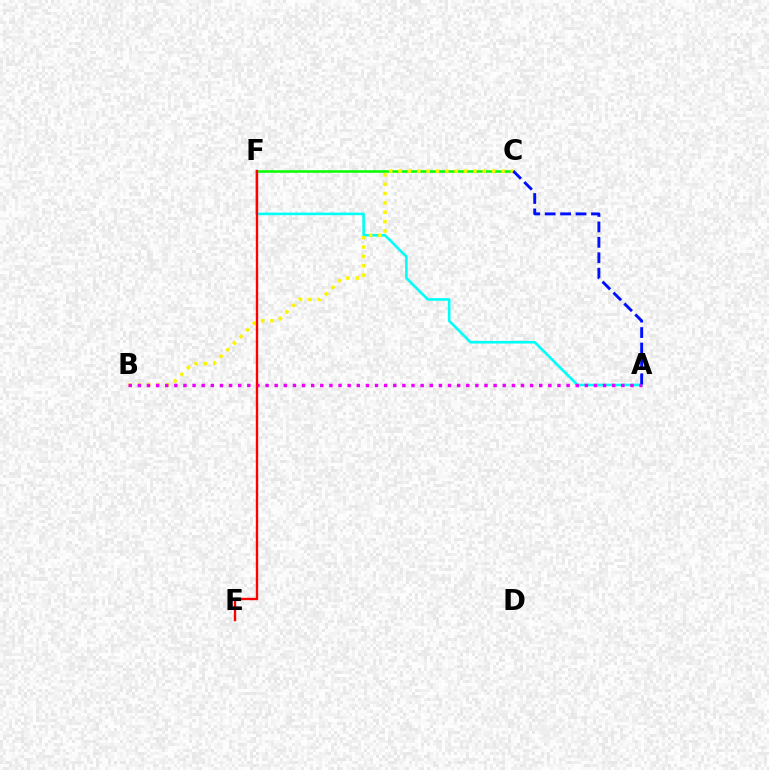{('A', 'F'): [{'color': '#00fff6', 'line_style': 'solid', 'thickness': 1.89}], ('C', 'F'): [{'color': '#08ff00', 'line_style': 'solid', 'thickness': 1.83}], ('B', 'C'): [{'color': '#fcf500', 'line_style': 'dotted', 'thickness': 2.54}], ('A', 'B'): [{'color': '#ee00ff', 'line_style': 'dotted', 'thickness': 2.48}], ('A', 'C'): [{'color': '#0010ff', 'line_style': 'dashed', 'thickness': 2.1}], ('E', 'F'): [{'color': '#ff0000', 'line_style': 'solid', 'thickness': 1.7}]}